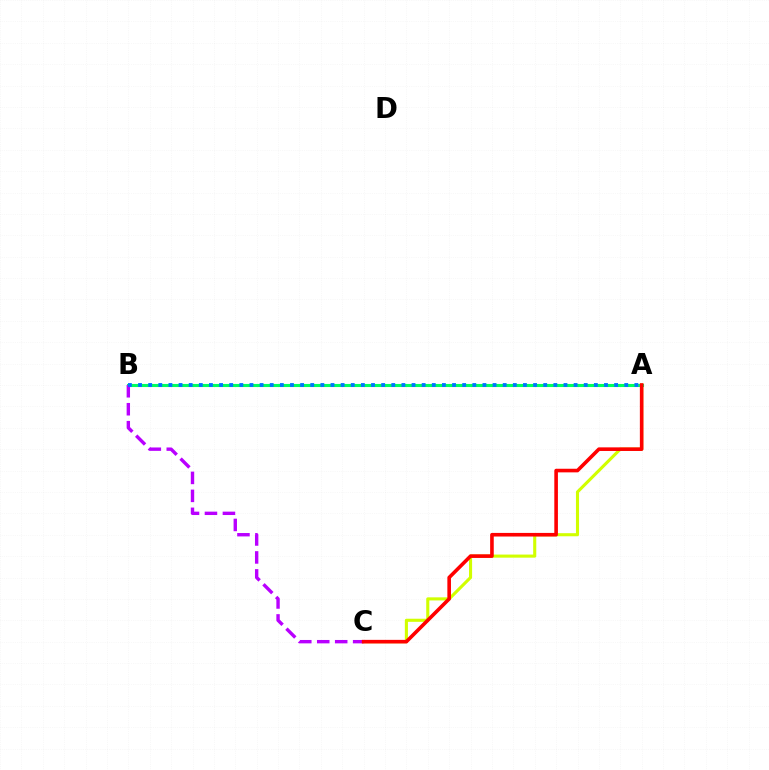{('A', 'C'): [{'color': '#d1ff00', 'line_style': 'solid', 'thickness': 2.23}, {'color': '#ff0000', 'line_style': 'solid', 'thickness': 2.6}], ('A', 'B'): [{'color': '#00ff5c', 'line_style': 'solid', 'thickness': 2.22}, {'color': '#0074ff', 'line_style': 'dotted', 'thickness': 2.75}], ('B', 'C'): [{'color': '#b900ff', 'line_style': 'dashed', 'thickness': 2.44}]}